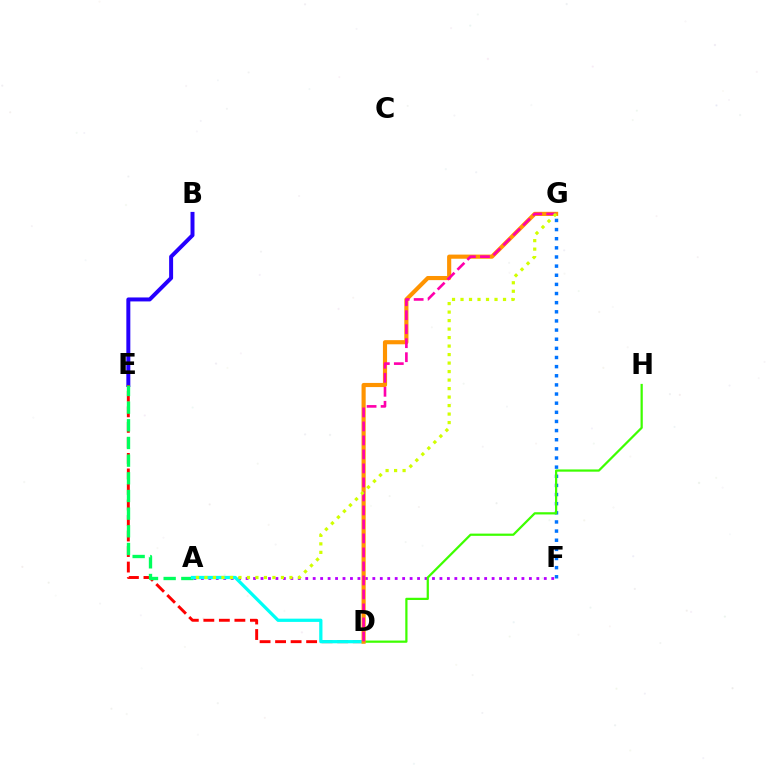{('A', 'F'): [{'color': '#b900ff', 'line_style': 'dotted', 'thickness': 2.03}], ('B', 'E'): [{'color': '#2500ff', 'line_style': 'solid', 'thickness': 2.86}], ('D', 'E'): [{'color': '#ff0000', 'line_style': 'dashed', 'thickness': 2.11}], ('A', 'E'): [{'color': '#00ff5c', 'line_style': 'dashed', 'thickness': 2.4}], ('F', 'G'): [{'color': '#0074ff', 'line_style': 'dotted', 'thickness': 2.48}], ('D', 'H'): [{'color': '#3dff00', 'line_style': 'solid', 'thickness': 1.61}], ('A', 'D'): [{'color': '#00fff6', 'line_style': 'solid', 'thickness': 2.34}], ('D', 'G'): [{'color': '#ff9400', 'line_style': 'solid', 'thickness': 2.98}, {'color': '#ff00ac', 'line_style': 'dashed', 'thickness': 1.9}], ('A', 'G'): [{'color': '#d1ff00', 'line_style': 'dotted', 'thickness': 2.31}]}